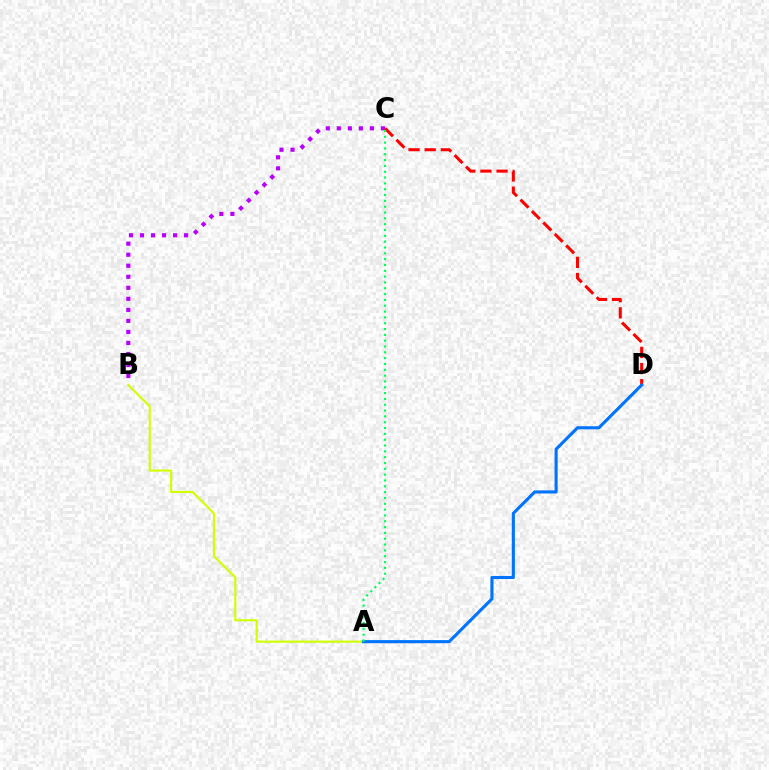{('B', 'C'): [{'color': '#b900ff', 'line_style': 'dotted', 'thickness': 3.0}], ('A', 'B'): [{'color': '#d1ff00', 'line_style': 'solid', 'thickness': 1.54}], ('C', 'D'): [{'color': '#ff0000', 'line_style': 'dashed', 'thickness': 2.19}], ('A', 'D'): [{'color': '#0074ff', 'line_style': 'solid', 'thickness': 2.24}], ('A', 'C'): [{'color': '#00ff5c', 'line_style': 'dotted', 'thickness': 1.58}]}